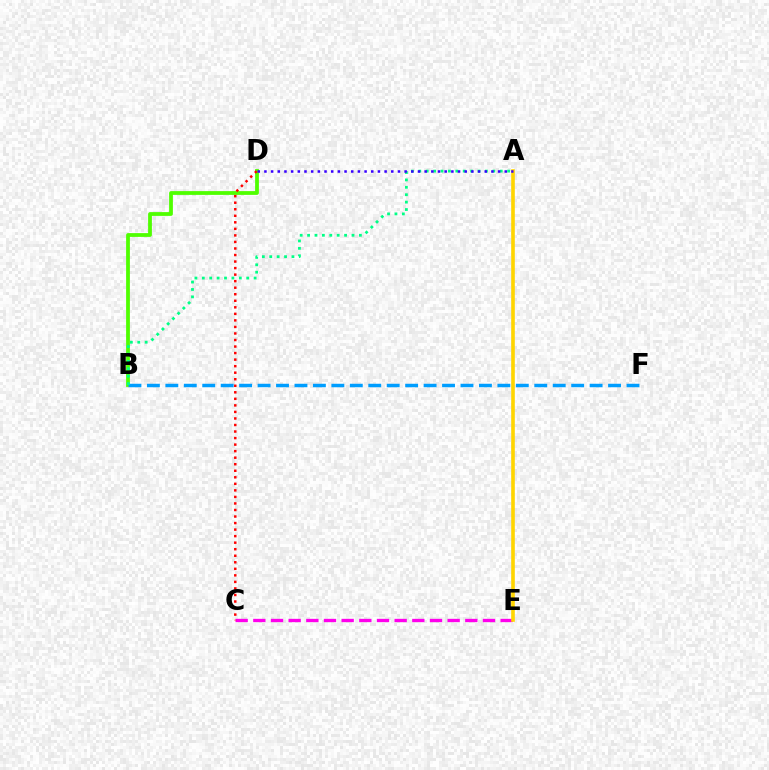{('C', 'E'): [{'color': '#ff00ed', 'line_style': 'dashed', 'thickness': 2.4}], ('B', 'D'): [{'color': '#4fff00', 'line_style': 'solid', 'thickness': 2.72}], ('B', 'F'): [{'color': '#009eff', 'line_style': 'dashed', 'thickness': 2.51}], ('A', 'B'): [{'color': '#00ff86', 'line_style': 'dotted', 'thickness': 2.01}], ('A', 'E'): [{'color': '#ffd500', 'line_style': 'solid', 'thickness': 2.61}], ('C', 'D'): [{'color': '#ff0000', 'line_style': 'dotted', 'thickness': 1.78}], ('A', 'D'): [{'color': '#3700ff', 'line_style': 'dotted', 'thickness': 1.81}]}